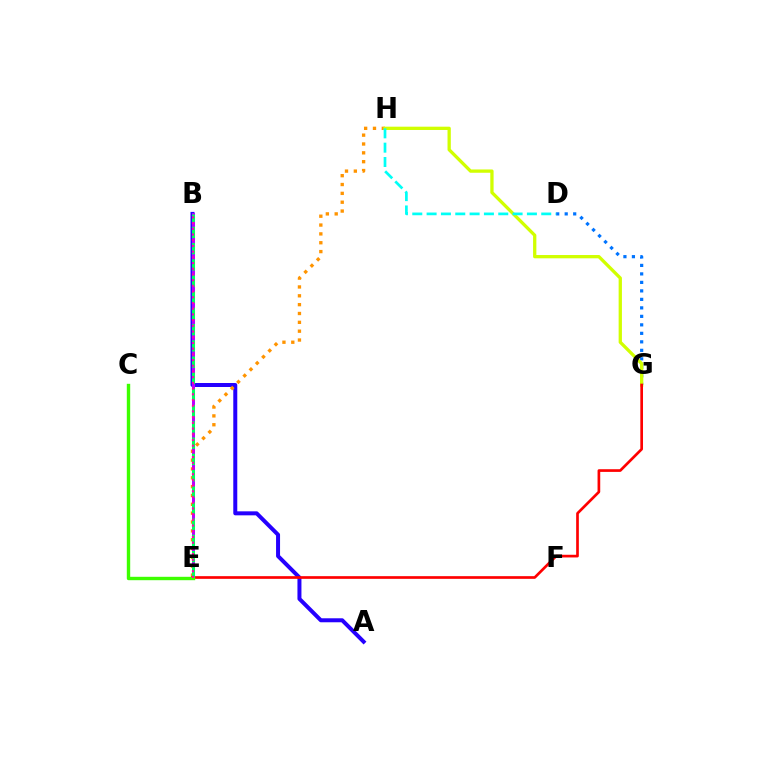{('D', 'G'): [{'color': '#0074ff', 'line_style': 'dotted', 'thickness': 2.31}], ('A', 'B'): [{'color': '#2500ff', 'line_style': 'solid', 'thickness': 2.88}], ('E', 'H'): [{'color': '#ff9400', 'line_style': 'dotted', 'thickness': 2.4}], ('G', 'H'): [{'color': '#d1ff00', 'line_style': 'solid', 'thickness': 2.37}], ('B', 'E'): [{'color': '#b900ff', 'line_style': 'solid', 'thickness': 2.16}, {'color': '#00ff5c', 'line_style': 'dashed', 'thickness': 2.2}, {'color': '#ff00ac', 'line_style': 'dotted', 'thickness': 1.55}], ('E', 'G'): [{'color': '#ff0000', 'line_style': 'solid', 'thickness': 1.93}], ('D', 'H'): [{'color': '#00fff6', 'line_style': 'dashed', 'thickness': 1.95}], ('C', 'E'): [{'color': '#3dff00', 'line_style': 'solid', 'thickness': 2.44}]}